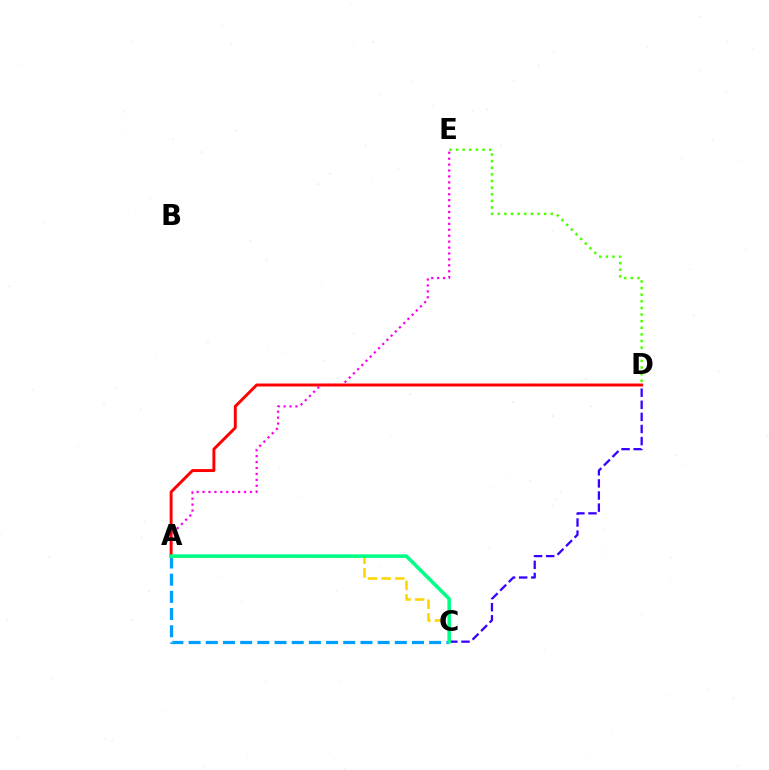{('A', 'E'): [{'color': '#ff00ed', 'line_style': 'dotted', 'thickness': 1.61}], ('A', 'D'): [{'color': '#ff0000', 'line_style': 'solid', 'thickness': 2.12}], ('D', 'E'): [{'color': '#4fff00', 'line_style': 'dotted', 'thickness': 1.8}], ('A', 'C'): [{'color': '#009eff', 'line_style': 'dashed', 'thickness': 2.33}, {'color': '#ffd500', 'line_style': 'dashed', 'thickness': 1.85}, {'color': '#00ff86', 'line_style': 'solid', 'thickness': 2.55}], ('C', 'D'): [{'color': '#3700ff', 'line_style': 'dashed', 'thickness': 1.64}]}